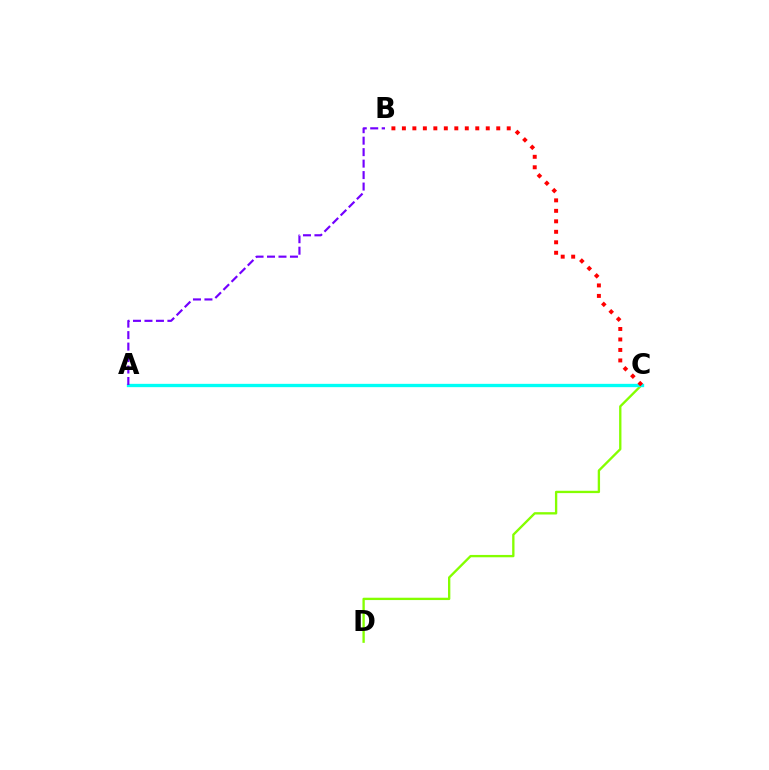{('C', 'D'): [{'color': '#84ff00', 'line_style': 'solid', 'thickness': 1.68}], ('A', 'C'): [{'color': '#00fff6', 'line_style': 'solid', 'thickness': 2.39}], ('B', 'C'): [{'color': '#ff0000', 'line_style': 'dotted', 'thickness': 2.85}], ('A', 'B'): [{'color': '#7200ff', 'line_style': 'dashed', 'thickness': 1.56}]}